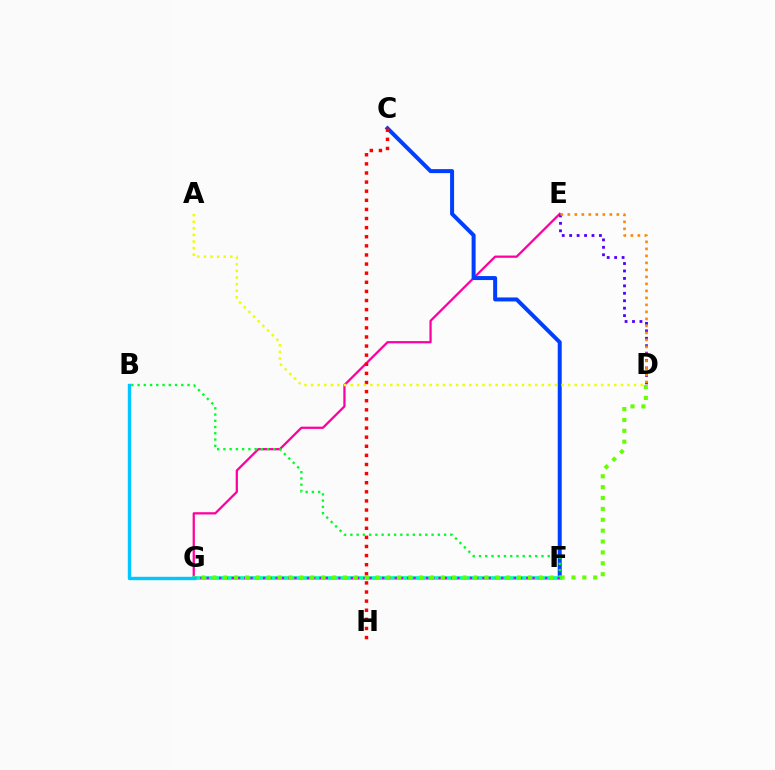{('E', 'G'): [{'color': '#ff00a0', 'line_style': 'solid', 'thickness': 1.63}], ('D', 'E'): [{'color': '#4f00ff', 'line_style': 'dotted', 'thickness': 2.02}, {'color': '#ff8800', 'line_style': 'dotted', 'thickness': 1.9}], ('C', 'F'): [{'color': '#003fff', 'line_style': 'solid', 'thickness': 2.87}], ('F', 'G'): [{'color': '#00ffaf', 'line_style': 'solid', 'thickness': 2.67}, {'color': '#d600ff', 'line_style': 'dotted', 'thickness': 1.7}], ('C', 'H'): [{'color': '#ff0000', 'line_style': 'dotted', 'thickness': 2.48}], ('B', 'F'): [{'color': '#00ff27', 'line_style': 'dotted', 'thickness': 1.7}], ('D', 'G'): [{'color': '#66ff00', 'line_style': 'dotted', 'thickness': 2.96}], ('A', 'D'): [{'color': '#eeff00', 'line_style': 'dotted', 'thickness': 1.79}], ('B', 'G'): [{'color': '#00c7ff', 'line_style': 'solid', 'thickness': 2.44}]}